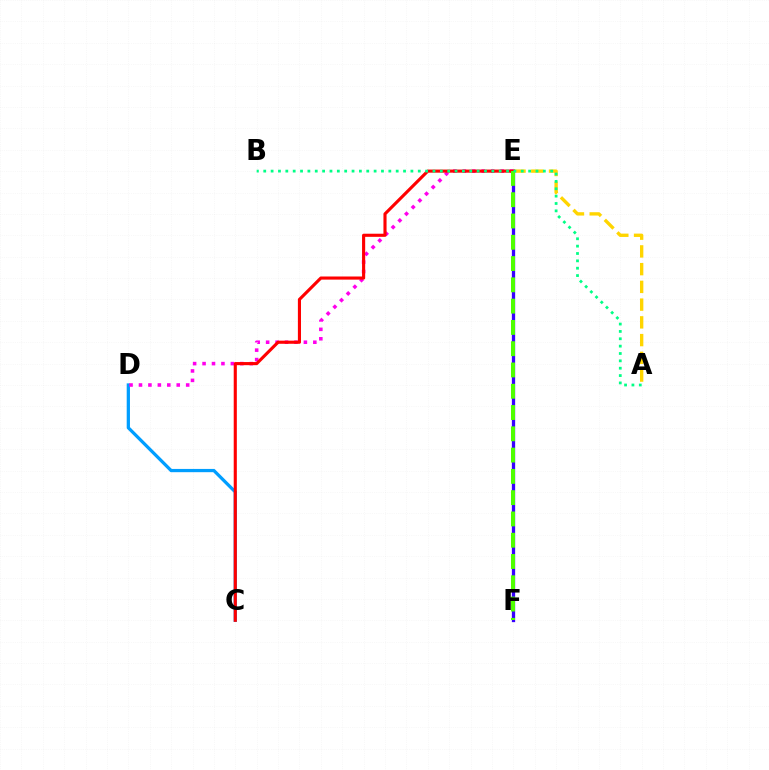{('C', 'D'): [{'color': '#009eff', 'line_style': 'solid', 'thickness': 2.34}], ('A', 'E'): [{'color': '#ffd500', 'line_style': 'dashed', 'thickness': 2.41}], ('E', 'F'): [{'color': '#3700ff', 'line_style': 'solid', 'thickness': 2.37}, {'color': '#4fff00', 'line_style': 'dashed', 'thickness': 2.89}], ('D', 'E'): [{'color': '#ff00ed', 'line_style': 'dotted', 'thickness': 2.56}], ('C', 'E'): [{'color': '#ff0000', 'line_style': 'solid', 'thickness': 2.25}], ('A', 'B'): [{'color': '#00ff86', 'line_style': 'dotted', 'thickness': 2.0}]}